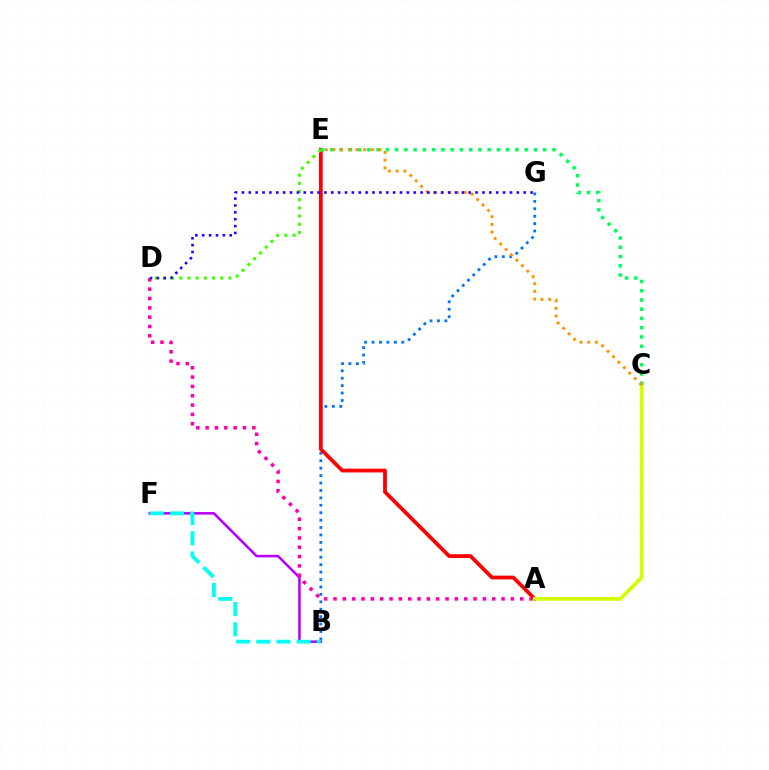{('B', 'G'): [{'color': '#0074ff', 'line_style': 'dotted', 'thickness': 2.02}], ('A', 'E'): [{'color': '#ff0000', 'line_style': 'solid', 'thickness': 2.72}], ('A', 'C'): [{'color': '#d1ff00', 'line_style': 'solid', 'thickness': 2.69}], ('C', 'E'): [{'color': '#00ff5c', 'line_style': 'dotted', 'thickness': 2.51}, {'color': '#ff9400', 'line_style': 'dotted', 'thickness': 2.09}], ('D', 'E'): [{'color': '#3dff00', 'line_style': 'dotted', 'thickness': 2.22}], ('B', 'F'): [{'color': '#b900ff', 'line_style': 'solid', 'thickness': 1.84}, {'color': '#00fff6', 'line_style': 'dashed', 'thickness': 2.75}], ('A', 'D'): [{'color': '#ff00ac', 'line_style': 'dotted', 'thickness': 2.54}], ('D', 'G'): [{'color': '#2500ff', 'line_style': 'dotted', 'thickness': 1.87}]}